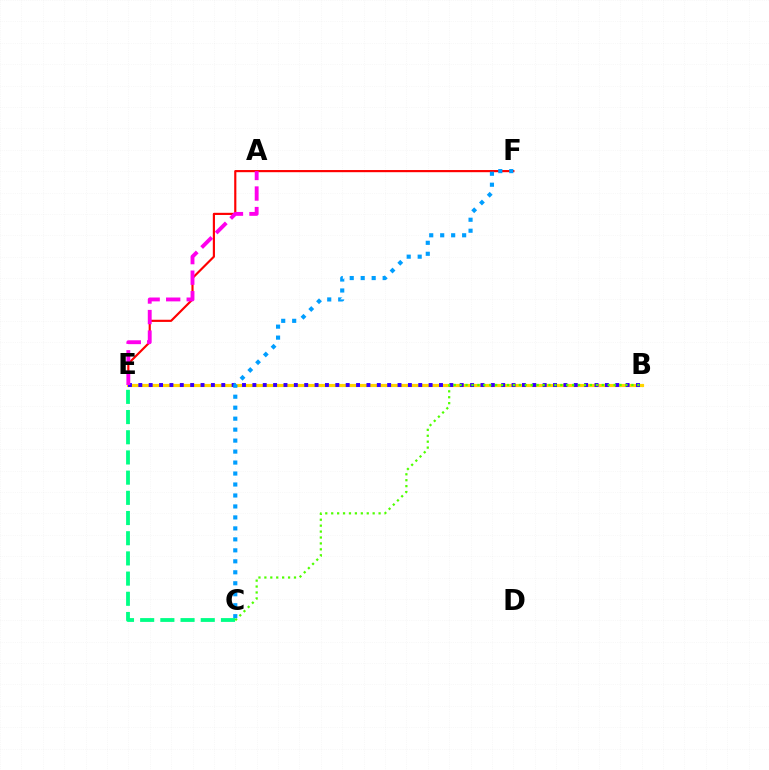{('E', 'F'): [{'color': '#ff0000', 'line_style': 'solid', 'thickness': 1.56}], ('B', 'E'): [{'color': '#ffd500', 'line_style': 'solid', 'thickness': 2.27}, {'color': '#3700ff', 'line_style': 'dotted', 'thickness': 2.82}], ('B', 'C'): [{'color': '#4fff00', 'line_style': 'dotted', 'thickness': 1.61}], ('C', 'F'): [{'color': '#009eff', 'line_style': 'dotted', 'thickness': 2.98}], ('A', 'E'): [{'color': '#ff00ed', 'line_style': 'dashed', 'thickness': 2.79}], ('C', 'E'): [{'color': '#00ff86', 'line_style': 'dashed', 'thickness': 2.74}]}